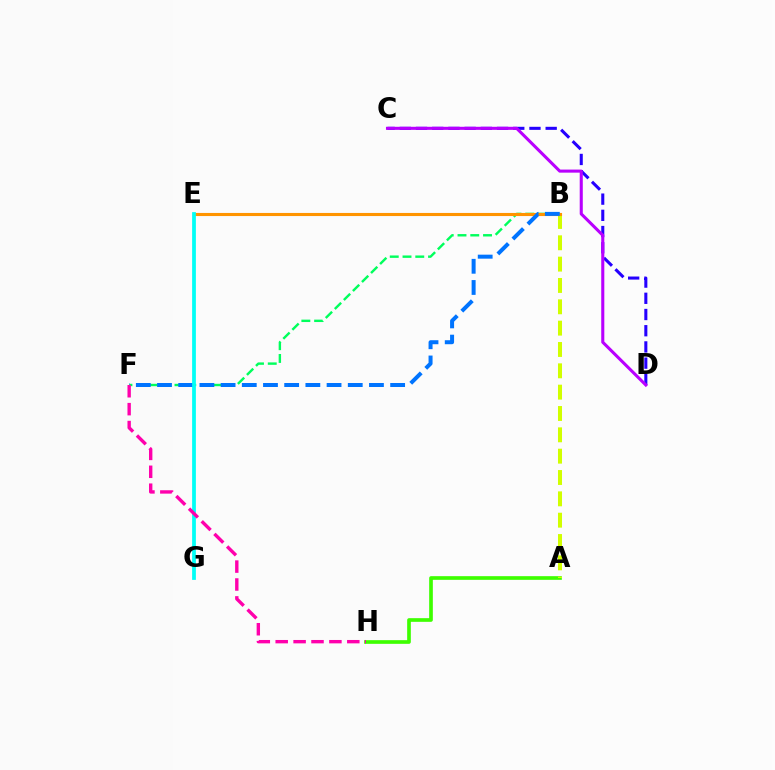{('B', 'E'): [{'color': '#ff0000', 'line_style': 'solid', 'thickness': 1.97}, {'color': '#ff9400', 'line_style': 'solid', 'thickness': 2.23}], ('C', 'D'): [{'color': '#2500ff', 'line_style': 'dashed', 'thickness': 2.2}, {'color': '#b900ff', 'line_style': 'solid', 'thickness': 2.21}], ('B', 'F'): [{'color': '#00ff5c', 'line_style': 'dashed', 'thickness': 1.73}, {'color': '#0074ff', 'line_style': 'dashed', 'thickness': 2.88}], ('A', 'H'): [{'color': '#3dff00', 'line_style': 'solid', 'thickness': 2.65}], ('A', 'B'): [{'color': '#d1ff00', 'line_style': 'dashed', 'thickness': 2.9}], ('E', 'G'): [{'color': '#00fff6', 'line_style': 'solid', 'thickness': 2.71}], ('F', 'H'): [{'color': '#ff00ac', 'line_style': 'dashed', 'thickness': 2.43}]}